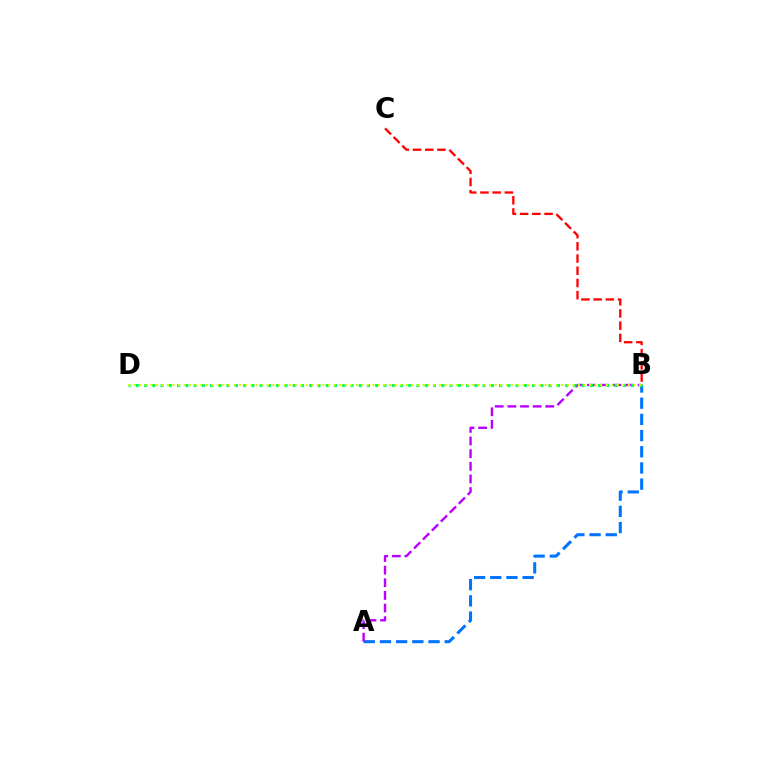{('B', 'C'): [{'color': '#ff0000', 'line_style': 'dashed', 'thickness': 1.66}], ('A', 'B'): [{'color': '#0074ff', 'line_style': 'dashed', 'thickness': 2.2}, {'color': '#b900ff', 'line_style': 'dashed', 'thickness': 1.72}], ('B', 'D'): [{'color': '#00ff5c', 'line_style': 'dotted', 'thickness': 2.24}, {'color': '#d1ff00', 'line_style': 'dotted', 'thickness': 1.51}]}